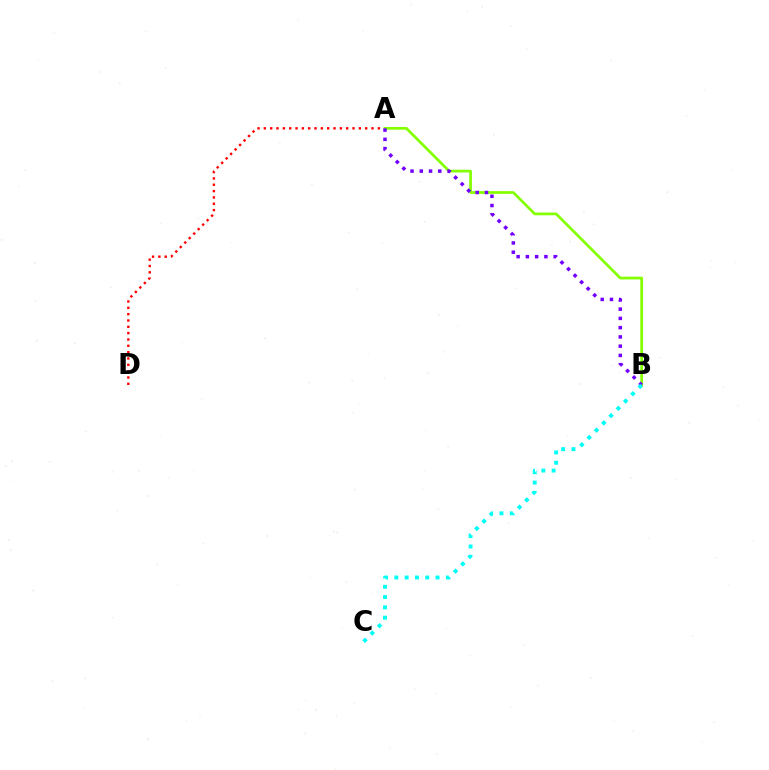{('A', 'D'): [{'color': '#ff0000', 'line_style': 'dotted', 'thickness': 1.72}], ('A', 'B'): [{'color': '#84ff00', 'line_style': 'solid', 'thickness': 1.97}, {'color': '#7200ff', 'line_style': 'dotted', 'thickness': 2.51}], ('B', 'C'): [{'color': '#00fff6', 'line_style': 'dotted', 'thickness': 2.8}]}